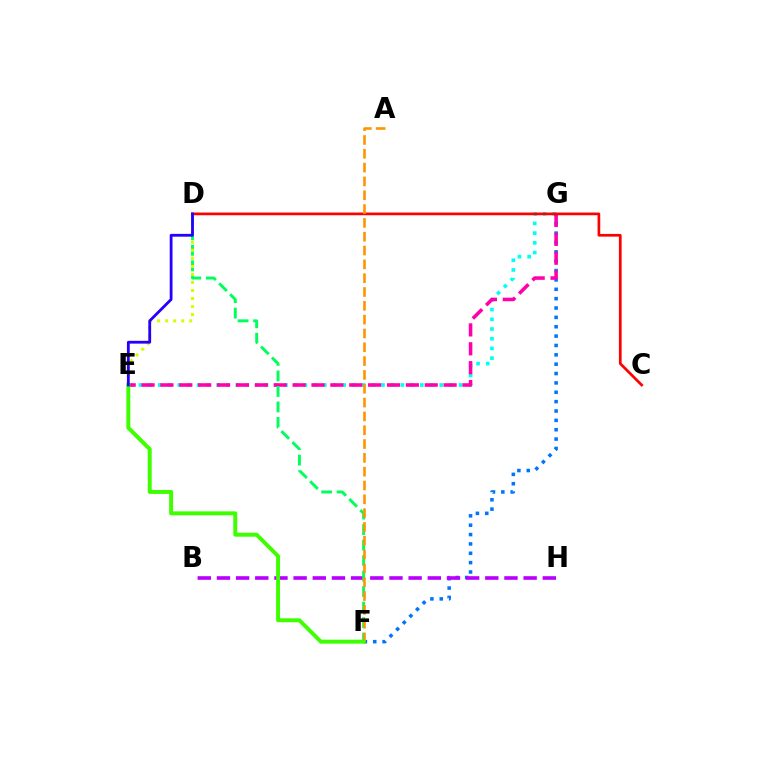{('E', 'G'): [{'color': '#00fff6', 'line_style': 'dotted', 'thickness': 2.64}, {'color': '#ff00ac', 'line_style': 'dashed', 'thickness': 2.56}], ('F', 'G'): [{'color': '#0074ff', 'line_style': 'dotted', 'thickness': 2.54}], ('B', 'H'): [{'color': '#b900ff', 'line_style': 'dashed', 'thickness': 2.6}], ('D', 'F'): [{'color': '#00ff5c', 'line_style': 'dashed', 'thickness': 2.11}], ('C', 'D'): [{'color': '#ff0000', 'line_style': 'solid', 'thickness': 1.95}], ('A', 'F'): [{'color': '#ff9400', 'line_style': 'dashed', 'thickness': 1.88}], ('D', 'E'): [{'color': '#d1ff00', 'line_style': 'dotted', 'thickness': 2.18}, {'color': '#2500ff', 'line_style': 'solid', 'thickness': 2.02}], ('E', 'F'): [{'color': '#3dff00', 'line_style': 'solid', 'thickness': 2.84}]}